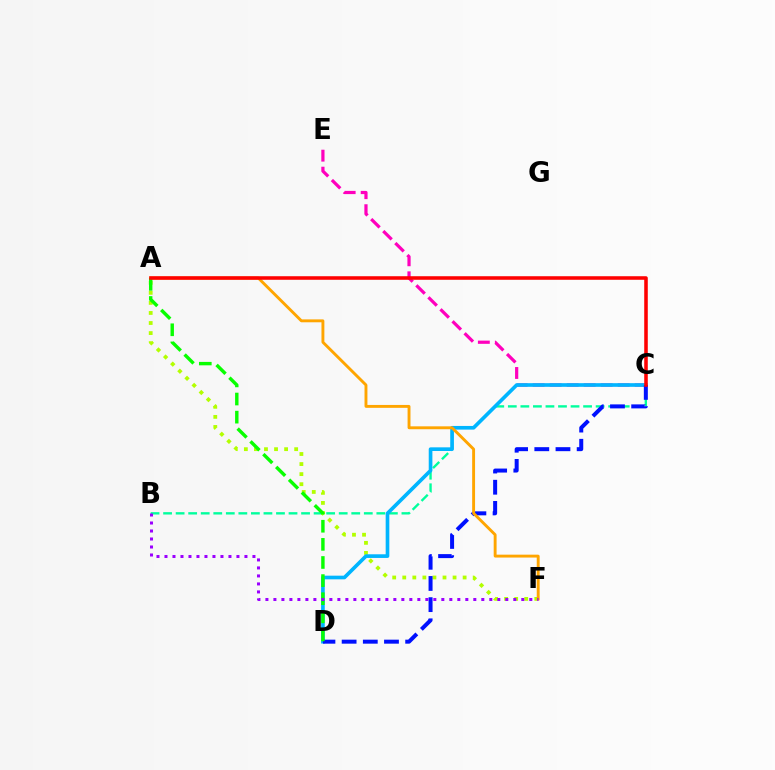{('C', 'E'): [{'color': '#ff00bd', 'line_style': 'dashed', 'thickness': 2.31}], ('B', 'C'): [{'color': '#00ff9d', 'line_style': 'dashed', 'thickness': 1.7}], ('A', 'F'): [{'color': '#b3ff00', 'line_style': 'dotted', 'thickness': 2.73}, {'color': '#ffa500', 'line_style': 'solid', 'thickness': 2.08}], ('C', 'D'): [{'color': '#00b5ff', 'line_style': 'solid', 'thickness': 2.64}, {'color': '#0010ff', 'line_style': 'dashed', 'thickness': 2.88}], ('A', 'D'): [{'color': '#08ff00', 'line_style': 'dashed', 'thickness': 2.46}], ('B', 'F'): [{'color': '#9b00ff', 'line_style': 'dotted', 'thickness': 2.17}], ('A', 'C'): [{'color': '#ff0000', 'line_style': 'solid', 'thickness': 2.56}]}